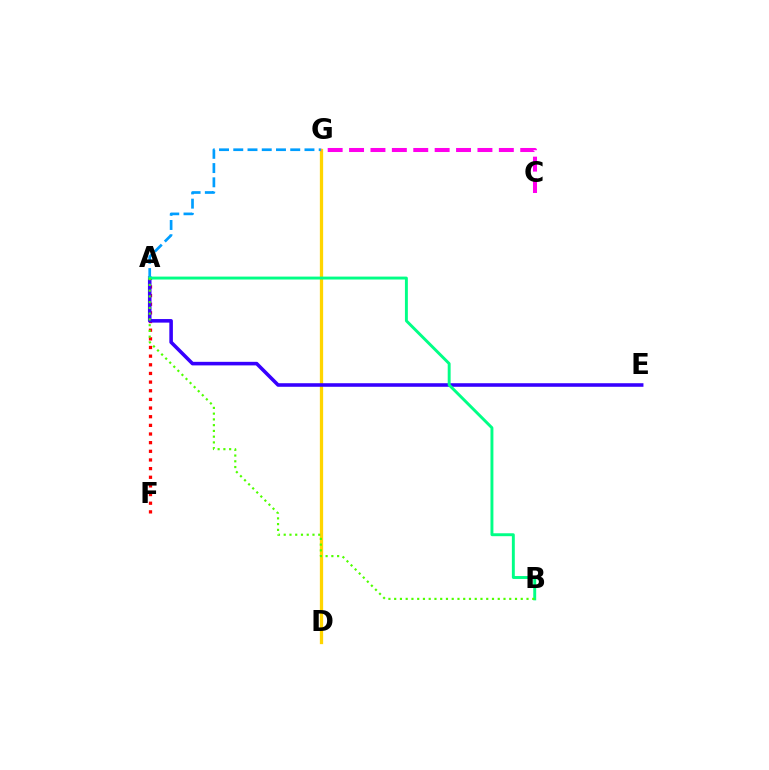{('A', 'F'): [{'color': '#ff0000', 'line_style': 'dotted', 'thickness': 2.35}], ('D', 'G'): [{'color': '#ffd500', 'line_style': 'solid', 'thickness': 2.36}], ('C', 'G'): [{'color': '#ff00ed', 'line_style': 'dashed', 'thickness': 2.91}], ('A', 'E'): [{'color': '#3700ff', 'line_style': 'solid', 'thickness': 2.57}], ('A', 'G'): [{'color': '#009eff', 'line_style': 'dashed', 'thickness': 1.93}], ('A', 'B'): [{'color': '#00ff86', 'line_style': 'solid', 'thickness': 2.1}, {'color': '#4fff00', 'line_style': 'dotted', 'thickness': 1.56}]}